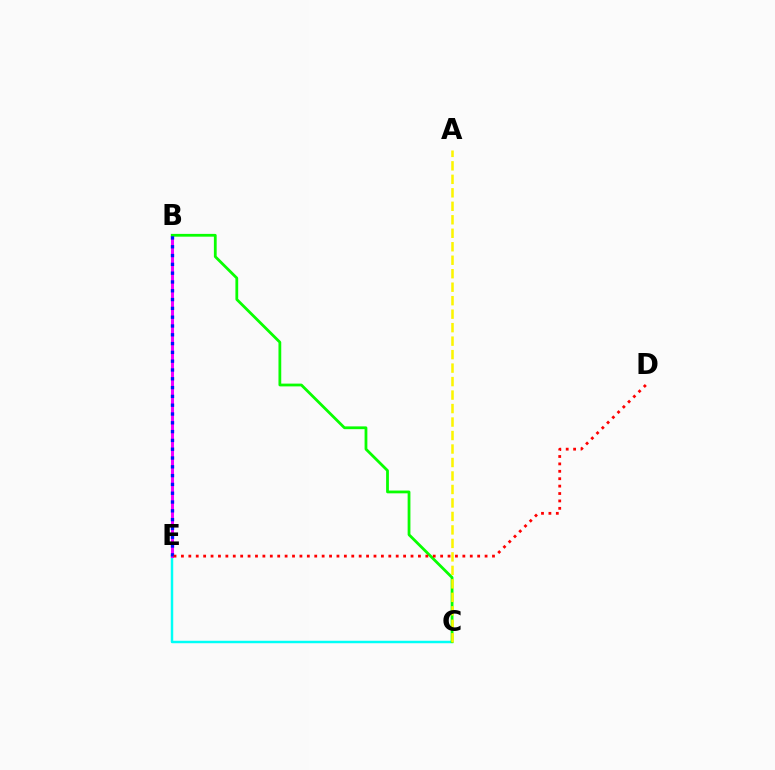{('C', 'E'): [{'color': '#00fff6', 'line_style': 'solid', 'thickness': 1.78}], ('B', 'E'): [{'color': '#ee00ff', 'line_style': 'solid', 'thickness': 2.17}, {'color': '#0010ff', 'line_style': 'dotted', 'thickness': 2.39}], ('B', 'C'): [{'color': '#08ff00', 'line_style': 'solid', 'thickness': 2.0}], ('A', 'C'): [{'color': '#fcf500', 'line_style': 'dashed', 'thickness': 1.83}], ('D', 'E'): [{'color': '#ff0000', 'line_style': 'dotted', 'thickness': 2.01}]}